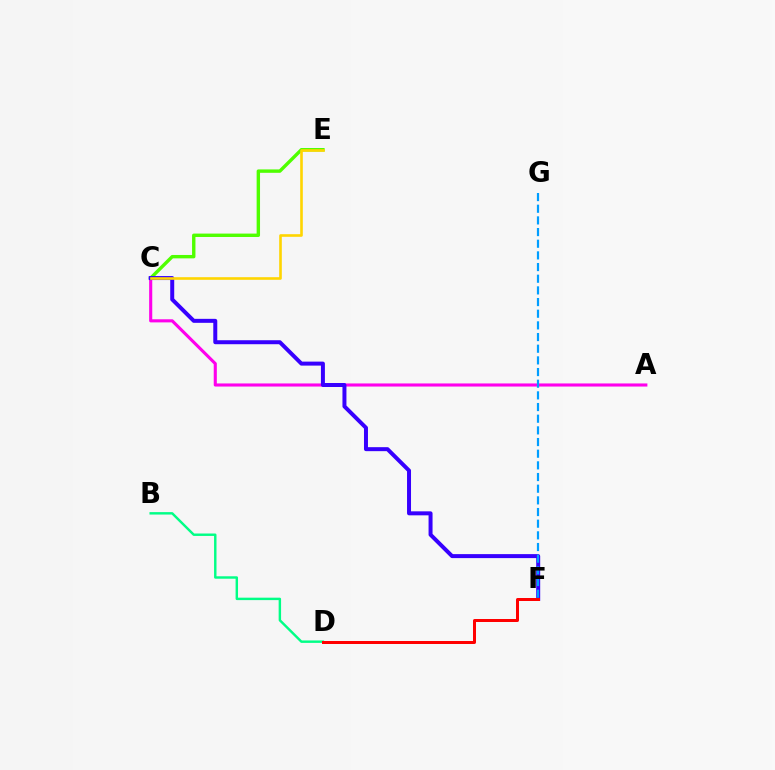{('A', 'C'): [{'color': '#ff00ed', 'line_style': 'solid', 'thickness': 2.23}], ('C', 'E'): [{'color': '#4fff00', 'line_style': 'solid', 'thickness': 2.44}, {'color': '#ffd500', 'line_style': 'solid', 'thickness': 1.88}], ('C', 'F'): [{'color': '#3700ff', 'line_style': 'solid', 'thickness': 2.87}], ('B', 'D'): [{'color': '#00ff86', 'line_style': 'solid', 'thickness': 1.75}], ('F', 'G'): [{'color': '#009eff', 'line_style': 'dashed', 'thickness': 1.58}], ('D', 'F'): [{'color': '#ff0000', 'line_style': 'solid', 'thickness': 2.16}]}